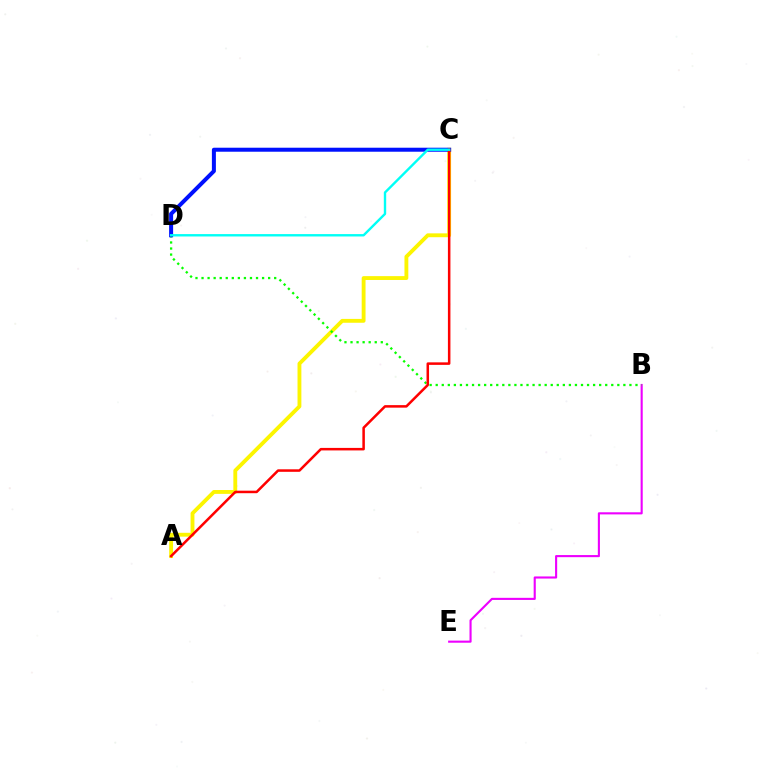{('B', 'E'): [{'color': '#ee00ff', 'line_style': 'solid', 'thickness': 1.52}], ('A', 'C'): [{'color': '#fcf500', 'line_style': 'solid', 'thickness': 2.77}, {'color': '#ff0000', 'line_style': 'solid', 'thickness': 1.81}], ('B', 'D'): [{'color': '#08ff00', 'line_style': 'dotted', 'thickness': 1.64}], ('C', 'D'): [{'color': '#0010ff', 'line_style': 'solid', 'thickness': 2.88}, {'color': '#00fff6', 'line_style': 'solid', 'thickness': 1.72}]}